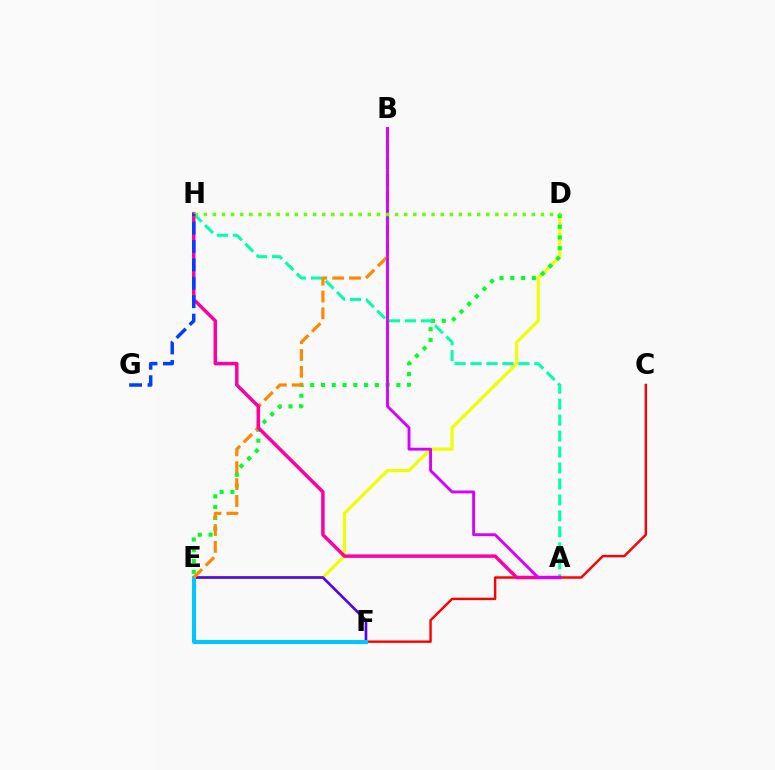{('D', 'E'): [{'color': '#eeff00', 'line_style': 'solid', 'thickness': 2.28}, {'color': '#00ff27', 'line_style': 'dotted', 'thickness': 2.93}], ('E', 'F'): [{'color': '#4f00ff', 'line_style': 'solid', 'thickness': 1.89}, {'color': '#00c7ff', 'line_style': 'solid', 'thickness': 2.91}], ('C', 'F'): [{'color': '#ff0000', 'line_style': 'solid', 'thickness': 1.74}], ('A', 'H'): [{'color': '#00ffaf', 'line_style': 'dashed', 'thickness': 2.17}, {'color': '#ff00a0', 'line_style': 'solid', 'thickness': 2.5}], ('B', 'E'): [{'color': '#ff8800', 'line_style': 'dashed', 'thickness': 2.29}], ('A', 'B'): [{'color': '#d600ff', 'line_style': 'solid', 'thickness': 2.07}], ('D', 'H'): [{'color': '#66ff00', 'line_style': 'dotted', 'thickness': 2.48}], ('G', 'H'): [{'color': '#003fff', 'line_style': 'dashed', 'thickness': 2.5}]}